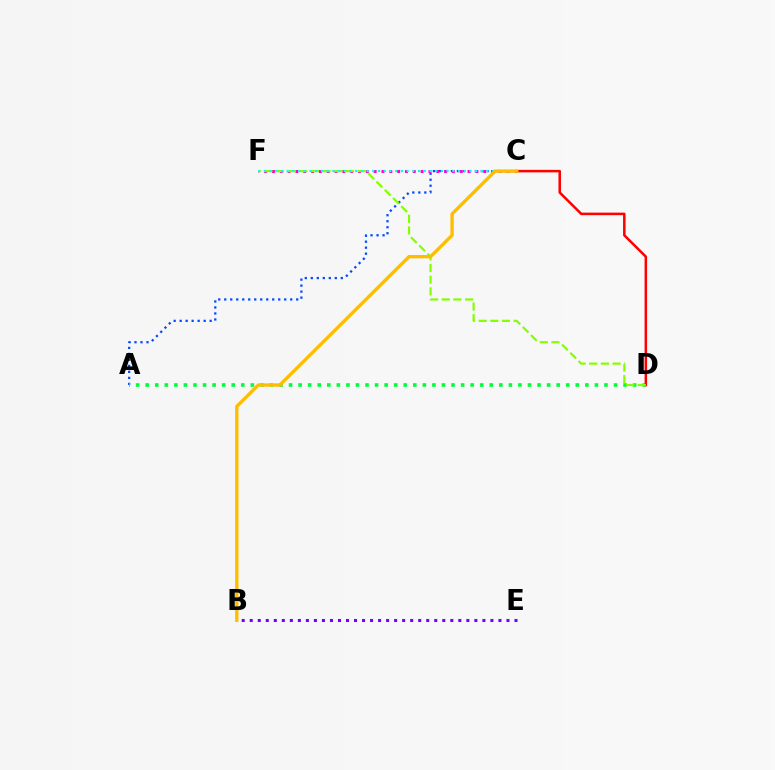{('A', 'C'): [{'color': '#004bff', 'line_style': 'dotted', 'thickness': 1.63}], ('B', 'E'): [{'color': '#7200ff', 'line_style': 'dotted', 'thickness': 2.18}], ('C', 'F'): [{'color': '#ff00cf', 'line_style': 'dotted', 'thickness': 2.13}, {'color': '#00fff6', 'line_style': 'dotted', 'thickness': 1.55}], ('A', 'D'): [{'color': '#00ff39', 'line_style': 'dotted', 'thickness': 2.6}], ('C', 'D'): [{'color': '#ff0000', 'line_style': 'solid', 'thickness': 1.82}], ('D', 'F'): [{'color': '#84ff00', 'line_style': 'dashed', 'thickness': 1.58}], ('B', 'C'): [{'color': '#ffbd00', 'line_style': 'solid', 'thickness': 2.42}]}